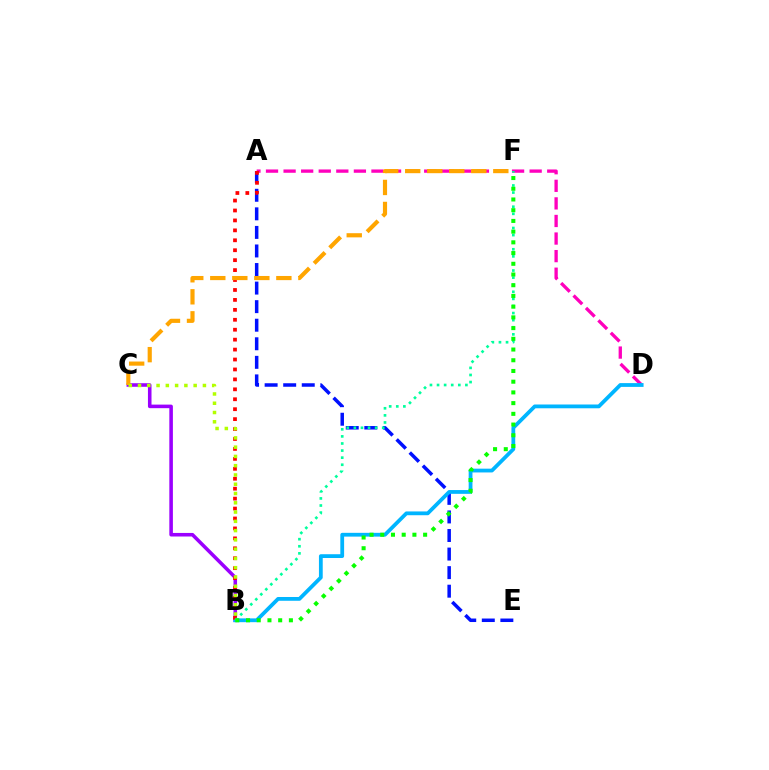{('A', 'D'): [{'color': '#ff00bd', 'line_style': 'dashed', 'thickness': 2.39}], ('B', 'C'): [{'color': '#9b00ff', 'line_style': 'solid', 'thickness': 2.57}, {'color': '#b3ff00', 'line_style': 'dotted', 'thickness': 2.52}], ('A', 'E'): [{'color': '#0010ff', 'line_style': 'dashed', 'thickness': 2.52}], ('B', 'D'): [{'color': '#00b5ff', 'line_style': 'solid', 'thickness': 2.72}], ('A', 'B'): [{'color': '#ff0000', 'line_style': 'dotted', 'thickness': 2.7}], ('B', 'F'): [{'color': '#00ff9d', 'line_style': 'dotted', 'thickness': 1.93}, {'color': '#08ff00', 'line_style': 'dotted', 'thickness': 2.91}], ('C', 'F'): [{'color': '#ffa500', 'line_style': 'dashed', 'thickness': 2.99}]}